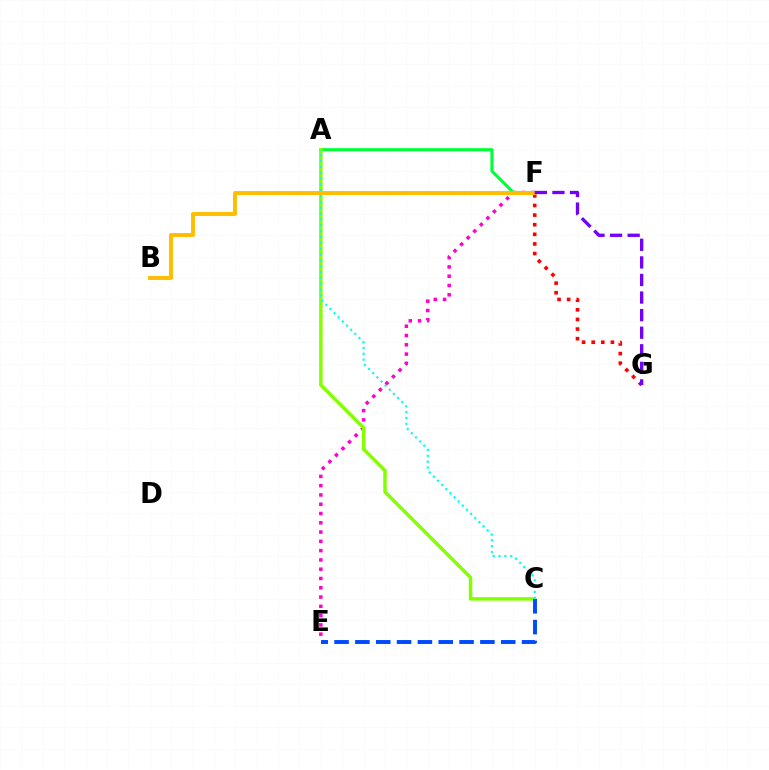{('E', 'F'): [{'color': '#ff00cf', 'line_style': 'dotted', 'thickness': 2.52}], ('A', 'F'): [{'color': '#00ff39', 'line_style': 'solid', 'thickness': 2.24}], ('F', 'G'): [{'color': '#ff0000', 'line_style': 'dotted', 'thickness': 2.61}, {'color': '#7200ff', 'line_style': 'dashed', 'thickness': 2.39}], ('A', 'C'): [{'color': '#84ff00', 'line_style': 'solid', 'thickness': 2.49}, {'color': '#00fff6', 'line_style': 'dotted', 'thickness': 1.59}], ('C', 'E'): [{'color': '#004bff', 'line_style': 'dashed', 'thickness': 2.83}], ('B', 'F'): [{'color': '#ffbd00', 'line_style': 'solid', 'thickness': 2.8}]}